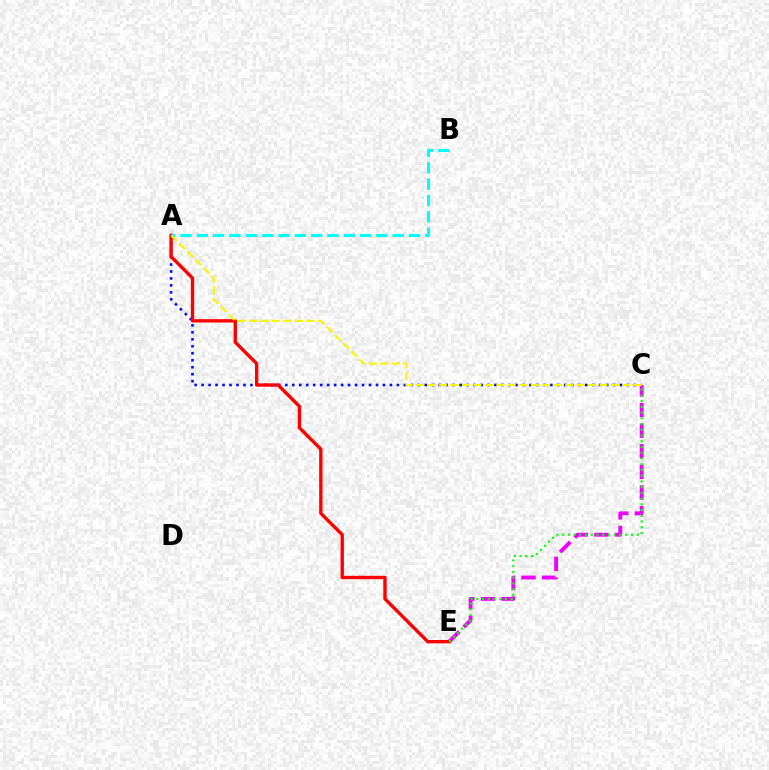{('A', 'C'): [{'color': '#0010ff', 'line_style': 'dotted', 'thickness': 1.89}, {'color': '#fcf500', 'line_style': 'dashed', 'thickness': 1.56}], ('C', 'E'): [{'color': '#ee00ff', 'line_style': 'dashed', 'thickness': 2.8}, {'color': '#08ff00', 'line_style': 'dotted', 'thickness': 1.56}], ('A', 'E'): [{'color': '#ff0000', 'line_style': 'solid', 'thickness': 2.42}], ('A', 'B'): [{'color': '#00fff6', 'line_style': 'dashed', 'thickness': 2.22}]}